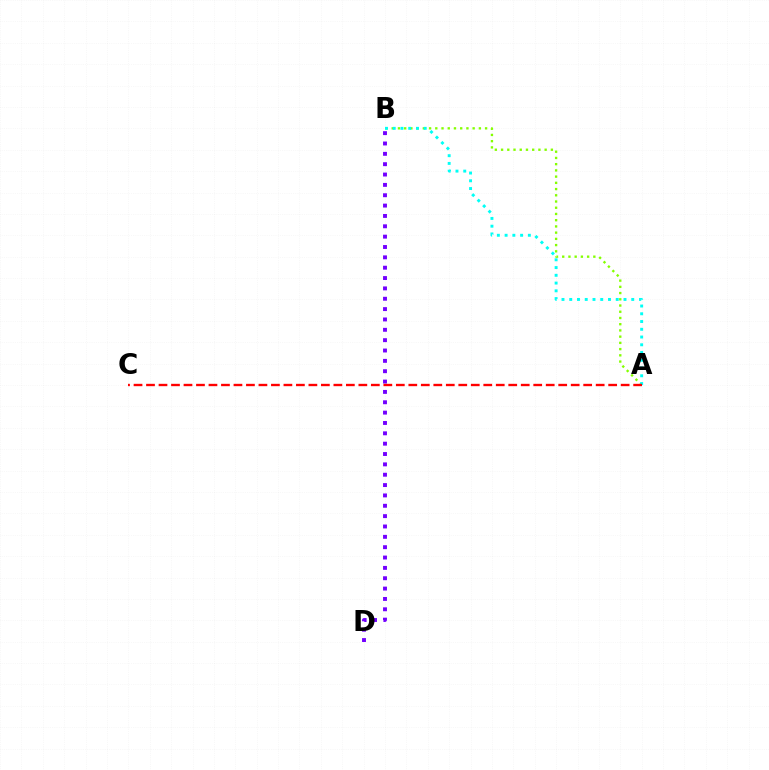{('A', 'B'): [{'color': '#84ff00', 'line_style': 'dotted', 'thickness': 1.69}, {'color': '#00fff6', 'line_style': 'dotted', 'thickness': 2.11}], ('B', 'D'): [{'color': '#7200ff', 'line_style': 'dotted', 'thickness': 2.81}], ('A', 'C'): [{'color': '#ff0000', 'line_style': 'dashed', 'thickness': 1.7}]}